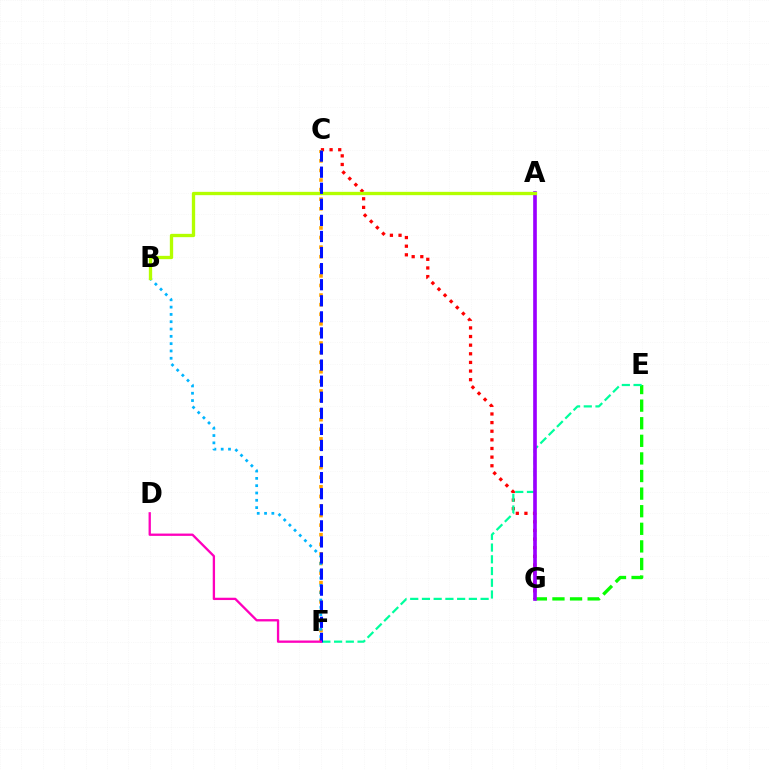{('C', 'G'): [{'color': '#ff0000', 'line_style': 'dotted', 'thickness': 2.34}], ('E', 'G'): [{'color': '#08ff00', 'line_style': 'dashed', 'thickness': 2.39}], ('E', 'F'): [{'color': '#00ff9d', 'line_style': 'dashed', 'thickness': 1.59}], ('A', 'G'): [{'color': '#9b00ff', 'line_style': 'solid', 'thickness': 2.63}], ('C', 'F'): [{'color': '#ffa500', 'line_style': 'dotted', 'thickness': 2.6}, {'color': '#0010ff', 'line_style': 'dashed', 'thickness': 2.18}], ('B', 'F'): [{'color': '#00b5ff', 'line_style': 'dotted', 'thickness': 1.99}], ('A', 'B'): [{'color': '#b3ff00', 'line_style': 'solid', 'thickness': 2.39}], ('D', 'F'): [{'color': '#ff00bd', 'line_style': 'solid', 'thickness': 1.67}]}